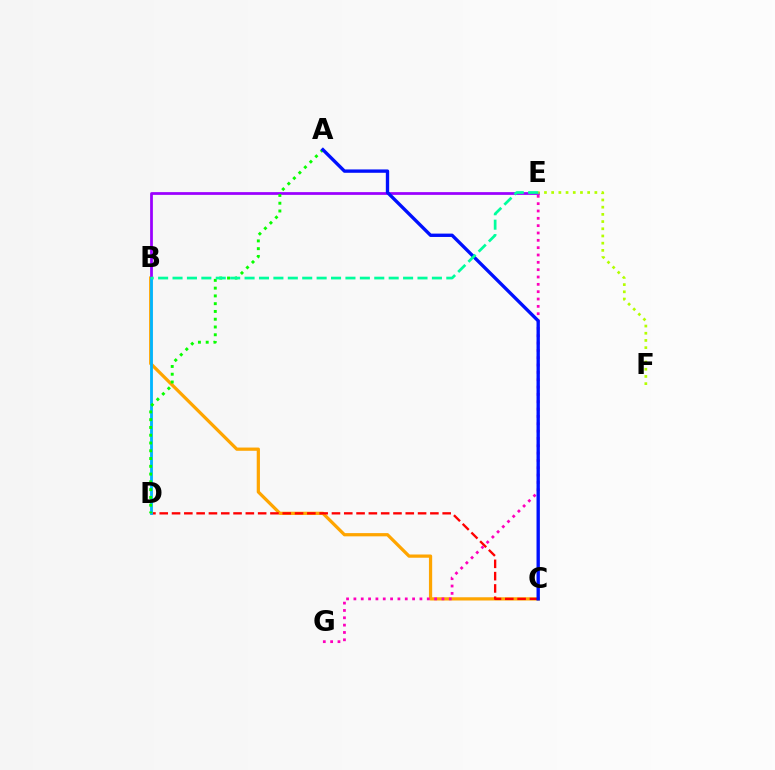{('B', 'C'): [{'color': '#ffa500', 'line_style': 'solid', 'thickness': 2.33}], ('B', 'E'): [{'color': '#9b00ff', 'line_style': 'solid', 'thickness': 1.98}, {'color': '#00ff9d', 'line_style': 'dashed', 'thickness': 1.96}], ('C', 'D'): [{'color': '#ff0000', 'line_style': 'dashed', 'thickness': 1.67}], ('E', 'F'): [{'color': '#b3ff00', 'line_style': 'dotted', 'thickness': 1.96}], ('B', 'D'): [{'color': '#00b5ff', 'line_style': 'solid', 'thickness': 2.03}], ('A', 'D'): [{'color': '#08ff00', 'line_style': 'dotted', 'thickness': 2.11}], ('E', 'G'): [{'color': '#ff00bd', 'line_style': 'dotted', 'thickness': 1.99}], ('A', 'C'): [{'color': '#0010ff', 'line_style': 'solid', 'thickness': 2.41}]}